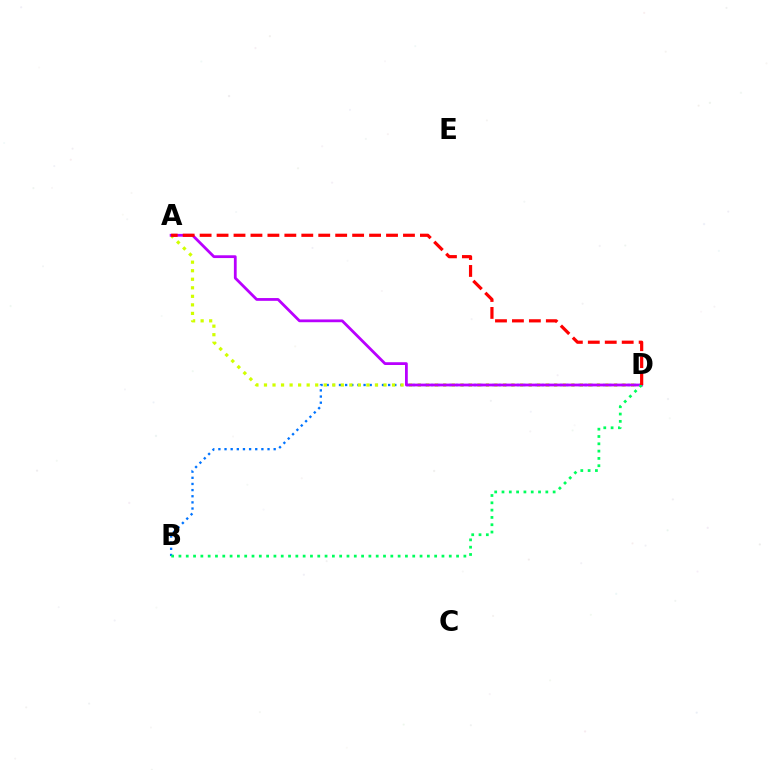{('B', 'D'): [{'color': '#0074ff', 'line_style': 'dotted', 'thickness': 1.67}, {'color': '#00ff5c', 'line_style': 'dotted', 'thickness': 1.99}], ('A', 'D'): [{'color': '#d1ff00', 'line_style': 'dotted', 'thickness': 2.32}, {'color': '#b900ff', 'line_style': 'solid', 'thickness': 2.0}, {'color': '#ff0000', 'line_style': 'dashed', 'thickness': 2.3}]}